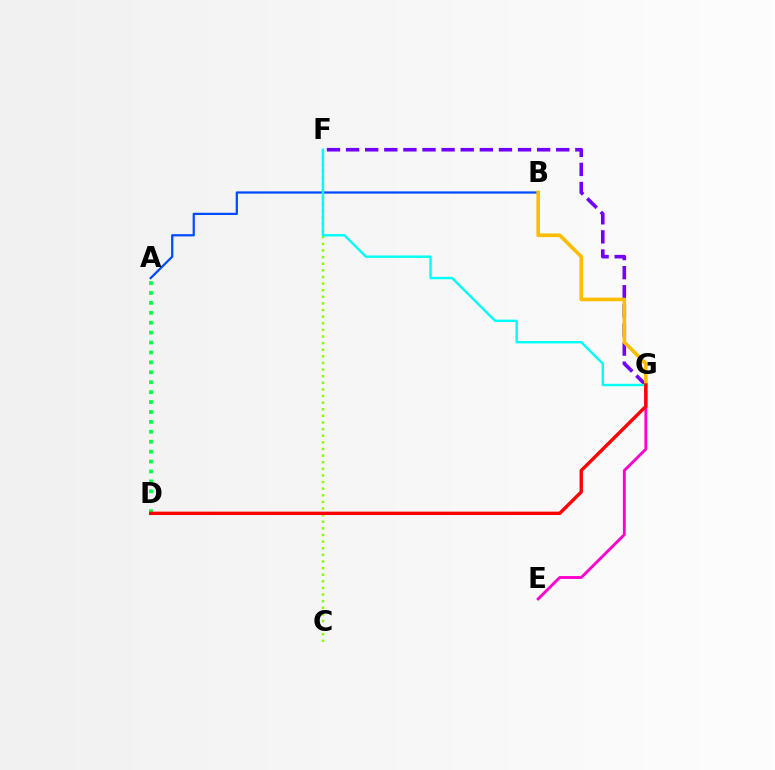{('C', 'F'): [{'color': '#84ff00', 'line_style': 'dotted', 'thickness': 1.8}], ('F', 'G'): [{'color': '#7200ff', 'line_style': 'dashed', 'thickness': 2.6}, {'color': '#00fff6', 'line_style': 'solid', 'thickness': 1.74}], ('A', 'D'): [{'color': '#00ff39', 'line_style': 'dotted', 'thickness': 2.69}], ('E', 'G'): [{'color': '#ff00cf', 'line_style': 'solid', 'thickness': 2.06}], ('A', 'B'): [{'color': '#004bff', 'line_style': 'solid', 'thickness': 1.61}], ('B', 'G'): [{'color': '#ffbd00', 'line_style': 'solid', 'thickness': 2.61}], ('D', 'G'): [{'color': '#ff0000', 'line_style': 'solid', 'thickness': 2.43}]}